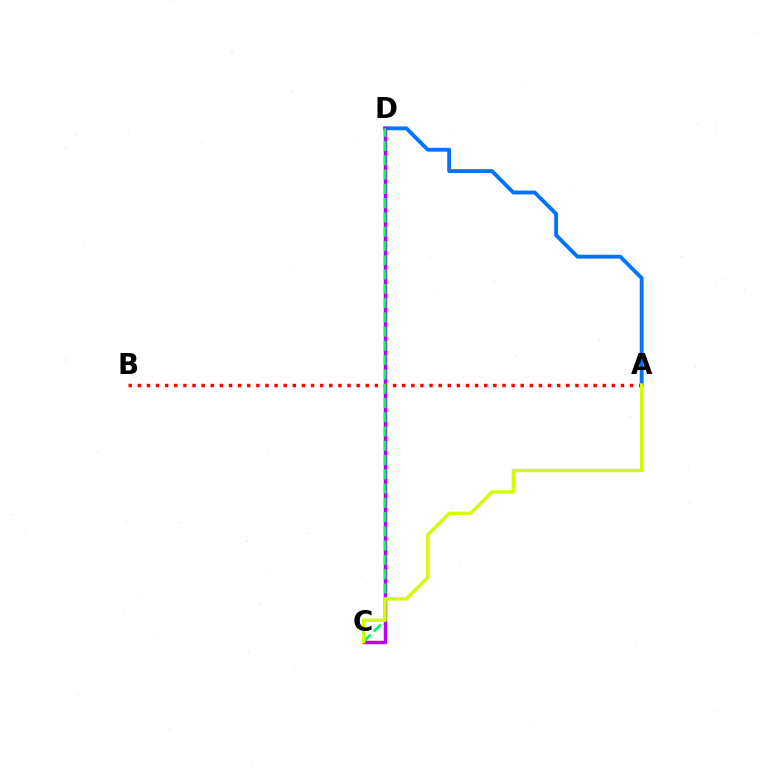{('A', 'D'): [{'color': '#0074ff', 'line_style': 'solid', 'thickness': 2.77}], ('C', 'D'): [{'color': '#b900ff', 'line_style': 'solid', 'thickness': 2.51}, {'color': '#00ff5c', 'line_style': 'dashed', 'thickness': 1.94}], ('A', 'B'): [{'color': '#ff0000', 'line_style': 'dotted', 'thickness': 2.48}], ('A', 'C'): [{'color': '#d1ff00', 'line_style': 'solid', 'thickness': 2.41}]}